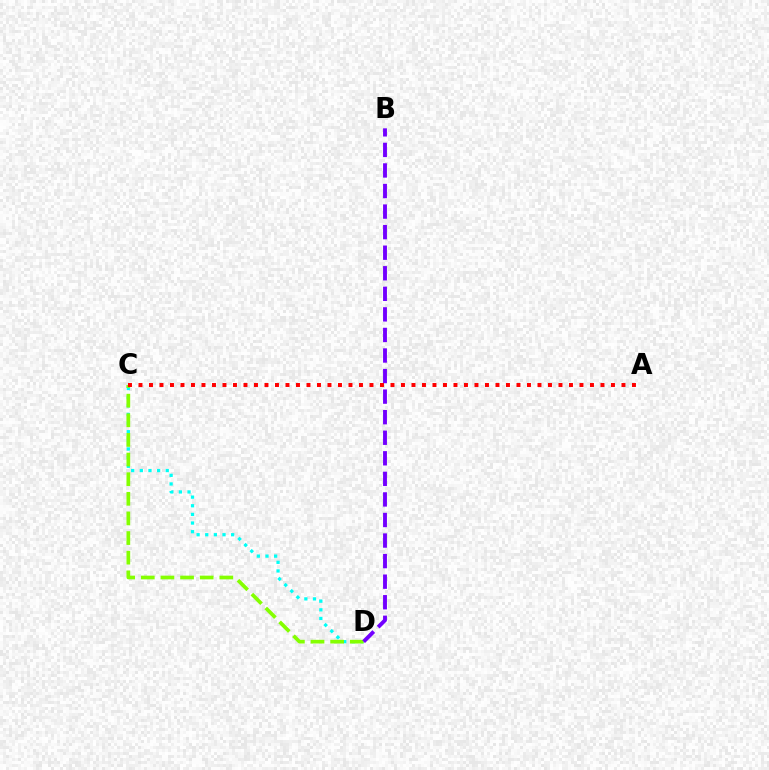{('C', 'D'): [{'color': '#00fff6', 'line_style': 'dotted', 'thickness': 2.35}, {'color': '#84ff00', 'line_style': 'dashed', 'thickness': 2.67}], ('B', 'D'): [{'color': '#7200ff', 'line_style': 'dashed', 'thickness': 2.79}], ('A', 'C'): [{'color': '#ff0000', 'line_style': 'dotted', 'thickness': 2.85}]}